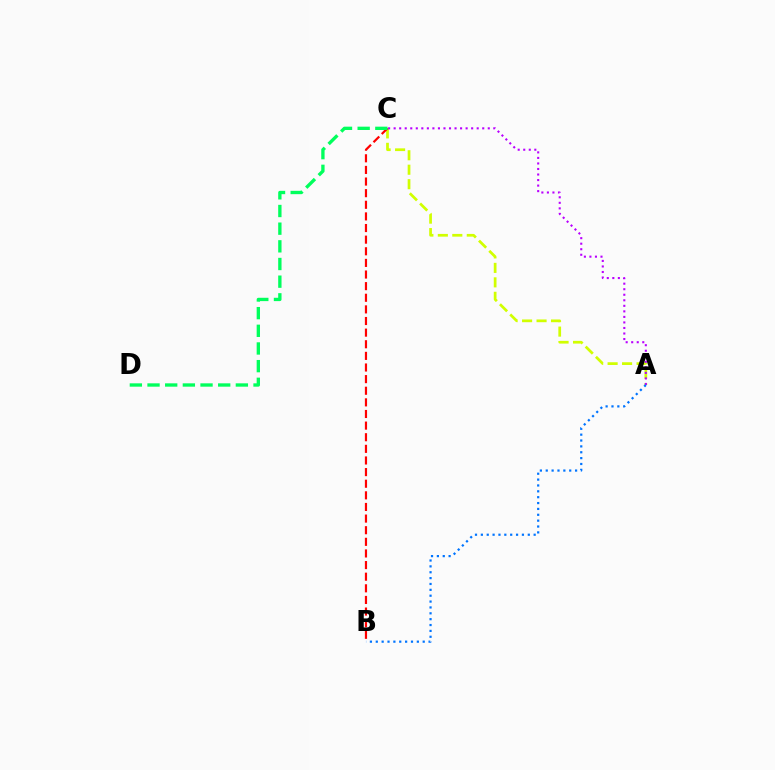{('A', 'C'): [{'color': '#d1ff00', 'line_style': 'dashed', 'thickness': 1.97}, {'color': '#b900ff', 'line_style': 'dotted', 'thickness': 1.5}], ('B', 'C'): [{'color': '#ff0000', 'line_style': 'dashed', 'thickness': 1.58}], ('C', 'D'): [{'color': '#00ff5c', 'line_style': 'dashed', 'thickness': 2.4}], ('A', 'B'): [{'color': '#0074ff', 'line_style': 'dotted', 'thickness': 1.59}]}